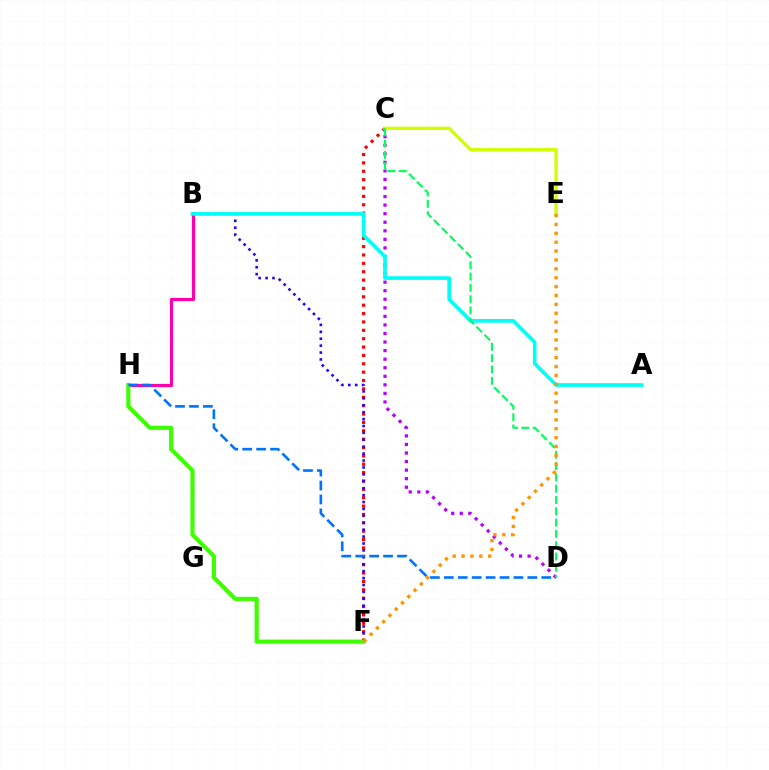{('C', 'F'): [{'color': '#ff0000', 'line_style': 'dotted', 'thickness': 2.27}], ('C', 'D'): [{'color': '#b900ff', 'line_style': 'dotted', 'thickness': 2.33}, {'color': '#00ff5c', 'line_style': 'dashed', 'thickness': 1.54}], ('C', 'E'): [{'color': '#d1ff00', 'line_style': 'solid', 'thickness': 2.42}], ('B', 'H'): [{'color': '#ff00ac', 'line_style': 'solid', 'thickness': 2.29}], ('B', 'F'): [{'color': '#2500ff', 'line_style': 'dotted', 'thickness': 1.88}], ('A', 'B'): [{'color': '#00fff6', 'line_style': 'solid', 'thickness': 2.62}], ('F', 'H'): [{'color': '#3dff00', 'line_style': 'solid', 'thickness': 2.98}], ('D', 'H'): [{'color': '#0074ff', 'line_style': 'dashed', 'thickness': 1.89}], ('E', 'F'): [{'color': '#ff9400', 'line_style': 'dotted', 'thickness': 2.41}]}